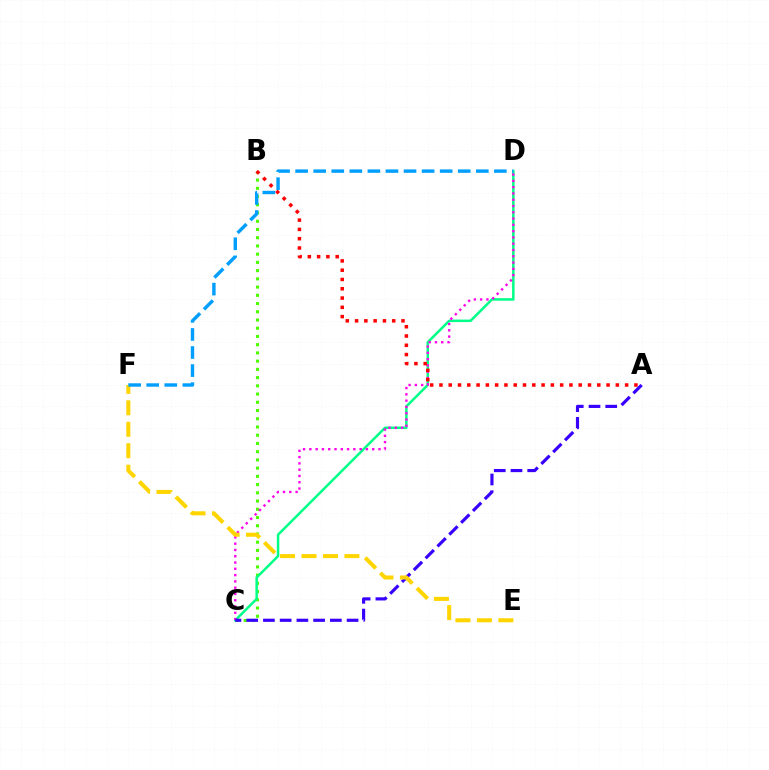{('B', 'C'): [{'color': '#4fff00', 'line_style': 'dotted', 'thickness': 2.24}], ('C', 'D'): [{'color': '#00ff86', 'line_style': 'solid', 'thickness': 1.8}, {'color': '#ff00ed', 'line_style': 'dotted', 'thickness': 1.71}], ('A', 'C'): [{'color': '#3700ff', 'line_style': 'dashed', 'thickness': 2.27}], ('A', 'B'): [{'color': '#ff0000', 'line_style': 'dotted', 'thickness': 2.52}], ('E', 'F'): [{'color': '#ffd500', 'line_style': 'dashed', 'thickness': 2.91}], ('D', 'F'): [{'color': '#009eff', 'line_style': 'dashed', 'thickness': 2.45}]}